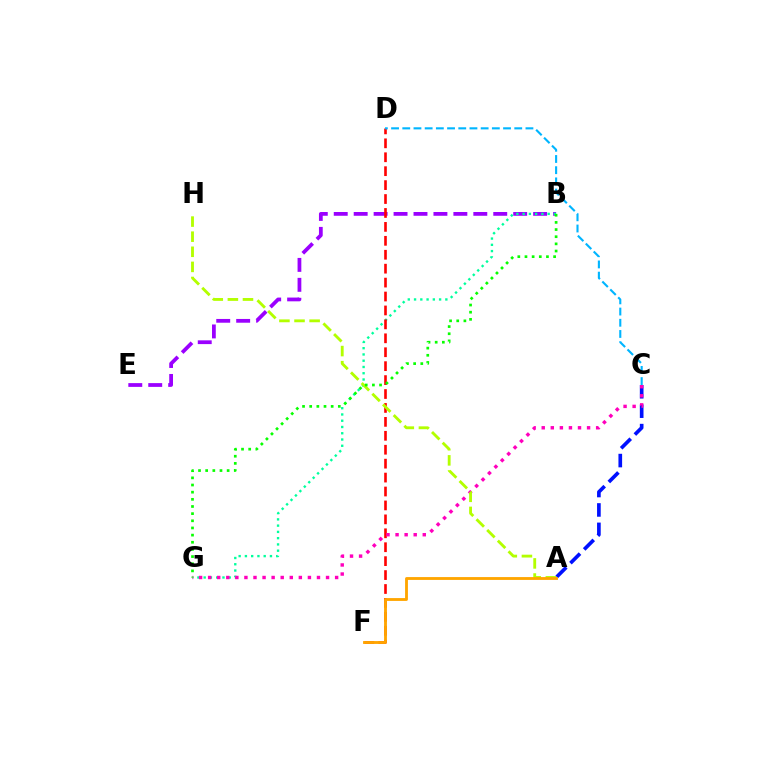{('B', 'E'): [{'color': '#9b00ff', 'line_style': 'dashed', 'thickness': 2.71}], ('A', 'C'): [{'color': '#0010ff', 'line_style': 'dashed', 'thickness': 2.64}], ('B', 'G'): [{'color': '#00ff9d', 'line_style': 'dotted', 'thickness': 1.7}, {'color': '#08ff00', 'line_style': 'dotted', 'thickness': 1.94}], ('D', 'F'): [{'color': '#ff0000', 'line_style': 'dashed', 'thickness': 1.89}], ('C', 'G'): [{'color': '#ff00bd', 'line_style': 'dotted', 'thickness': 2.46}], ('A', 'H'): [{'color': '#b3ff00', 'line_style': 'dashed', 'thickness': 2.05}], ('C', 'D'): [{'color': '#00b5ff', 'line_style': 'dashed', 'thickness': 1.52}], ('A', 'F'): [{'color': '#ffa500', 'line_style': 'solid', 'thickness': 2.05}]}